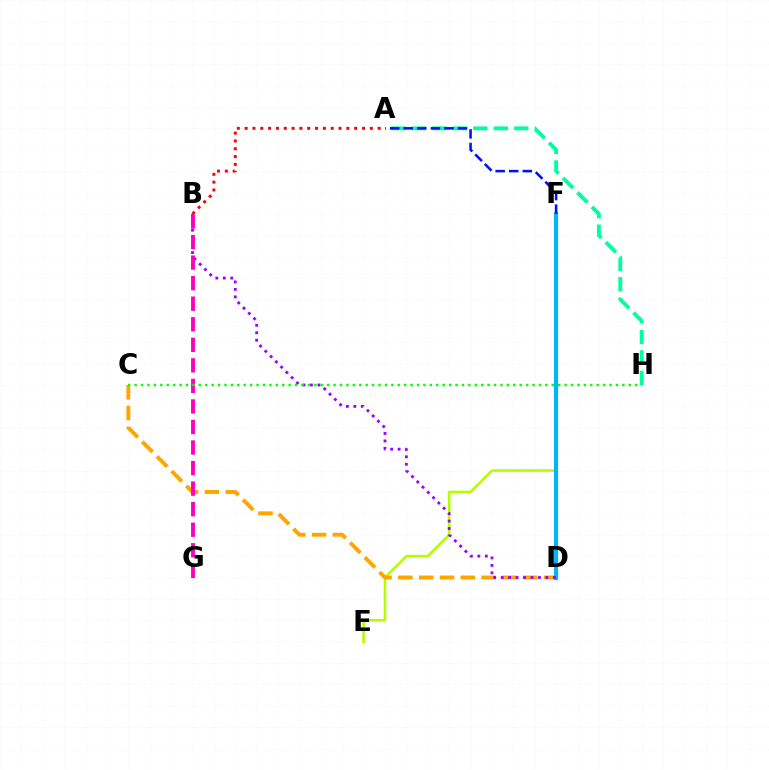{('A', 'H'): [{'color': '#00ff9d', 'line_style': 'dashed', 'thickness': 2.78}], ('E', 'F'): [{'color': '#b3ff00', 'line_style': 'solid', 'thickness': 1.87}], ('C', 'D'): [{'color': '#ffa500', 'line_style': 'dashed', 'thickness': 2.83}], ('D', 'F'): [{'color': '#00b5ff', 'line_style': 'solid', 'thickness': 3.0}], ('A', 'F'): [{'color': '#0010ff', 'line_style': 'dashed', 'thickness': 1.84}], ('B', 'D'): [{'color': '#9b00ff', 'line_style': 'dotted', 'thickness': 2.03}], ('B', 'G'): [{'color': '#ff00bd', 'line_style': 'dashed', 'thickness': 2.79}], ('A', 'B'): [{'color': '#ff0000', 'line_style': 'dotted', 'thickness': 2.13}], ('C', 'H'): [{'color': '#08ff00', 'line_style': 'dotted', 'thickness': 1.74}]}